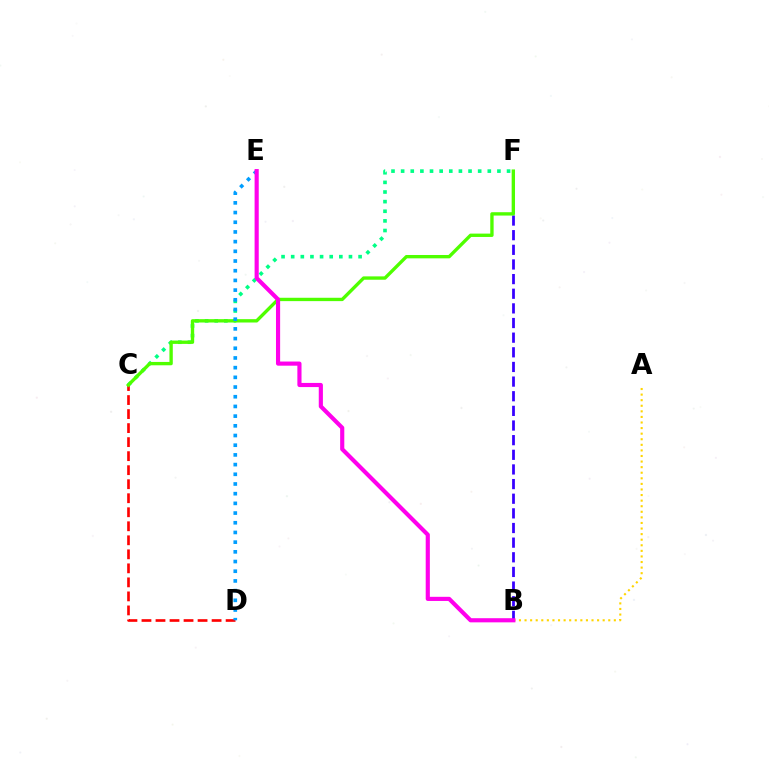{('B', 'F'): [{'color': '#3700ff', 'line_style': 'dashed', 'thickness': 1.99}], ('A', 'B'): [{'color': '#ffd500', 'line_style': 'dotted', 'thickness': 1.52}], ('C', 'D'): [{'color': '#ff0000', 'line_style': 'dashed', 'thickness': 1.91}], ('C', 'F'): [{'color': '#00ff86', 'line_style': 'dotted', 'thickness': 2.62}, {'color': '#4fff00', 'line_style': 'solid', 'thickness': 2.41}], ('D', 'E'): [{'color': '#009eff', 'line_style': 'dotted', 'thickness': 2.63}], ('B', 'E'): [{'color': '#ff00ed', 'line_style': 'solid', 'thickness': 2.98}]}